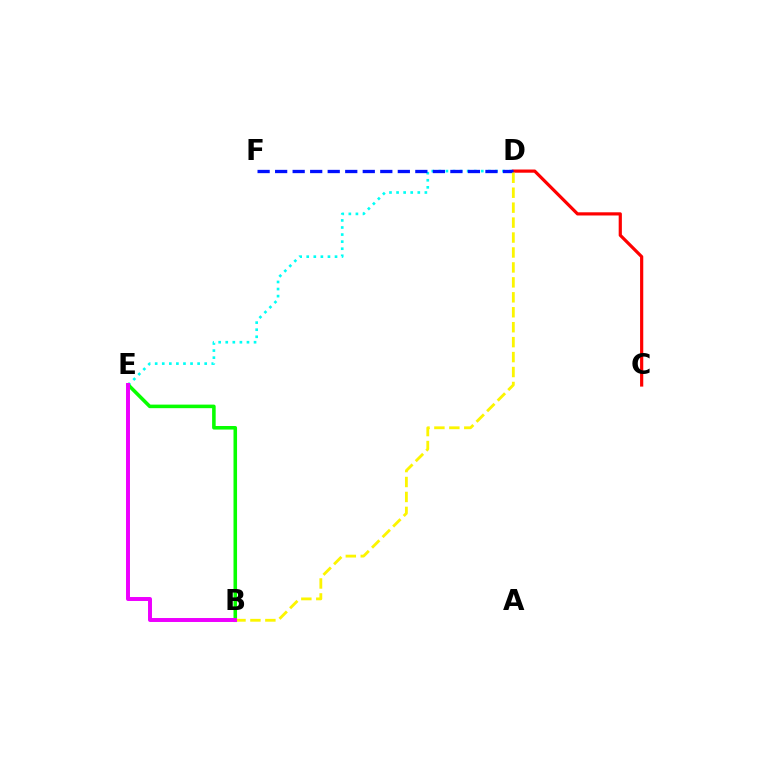{('C', 'D'): [{'color': '#ff0000', 'line_style': 'solid', 'thickness': 2.3}], ('D', 'E'): [{'color': '#00fff6', 'line_style': 'dotted', 'thickness': 1.92}], ('B', 'E'): [{'color': '#08ff00', 'line_style': 'solid', 'thickness': 2.56}, {'color': '#ee00ff', 'line_style': 'solid', 'thickness': 2.85}], ('D', 'F'): [{'color': '#0010ff', 'line_style': 'dashed', 'thickness': 2.38}], ('B', 'D'): [{'color': '#fcf500', 'line_style': 'dashed', 'thickness': 2.03}]}